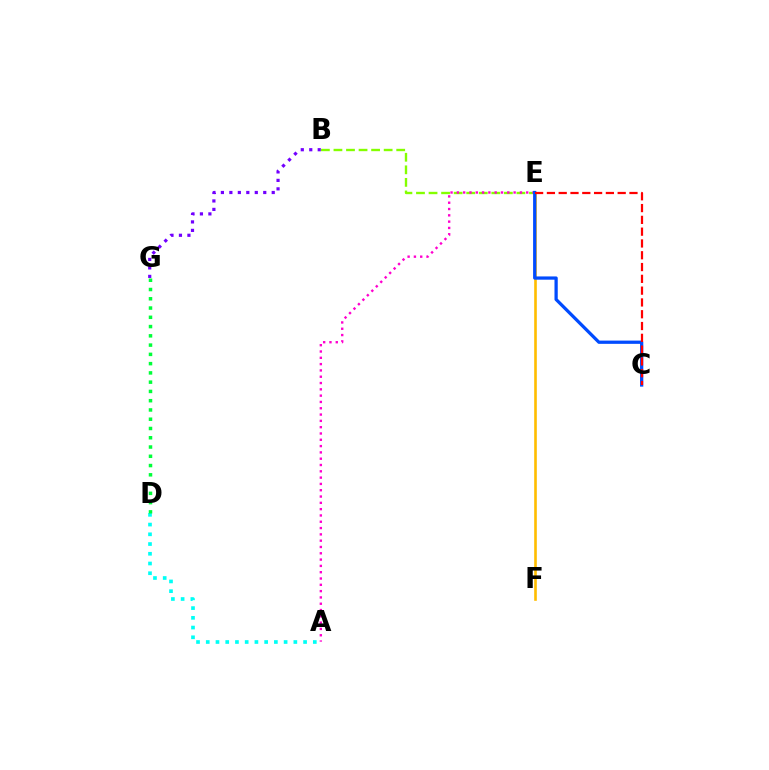{('B', 'E'): [{'color': '#84ff00', 'line_style': 'dashed', 'thickness': 1.71}], ('A', 'E'): [{'color': '#ff00cf', 'line_style': 'dotted', 'thickness': 1.71}], ('A', 'D'): [{'color': '#00fff6', 'line_style': 'dotted', 'thickness': 2.64}], ('E', 'F'): [{'color': '#ffbd00', 'line_style': 'solid', 'thickness': 1.89}], ('D', 'G'): [{'color': '#00ff39', 'line_style': 'dotted', 'thickness': 2.52}], ('C', 'E'): [{'color': '#004bff', 'line_style': 'solid', 'thickness': 2.34}, {'color': '#ff0000', 'line_style': 'dashed', 'thickness': 1.6}], ('B', 'G'): [{'color': '#7200ff', 'line_style': 'dotted', 'thickness': 2.3}]}